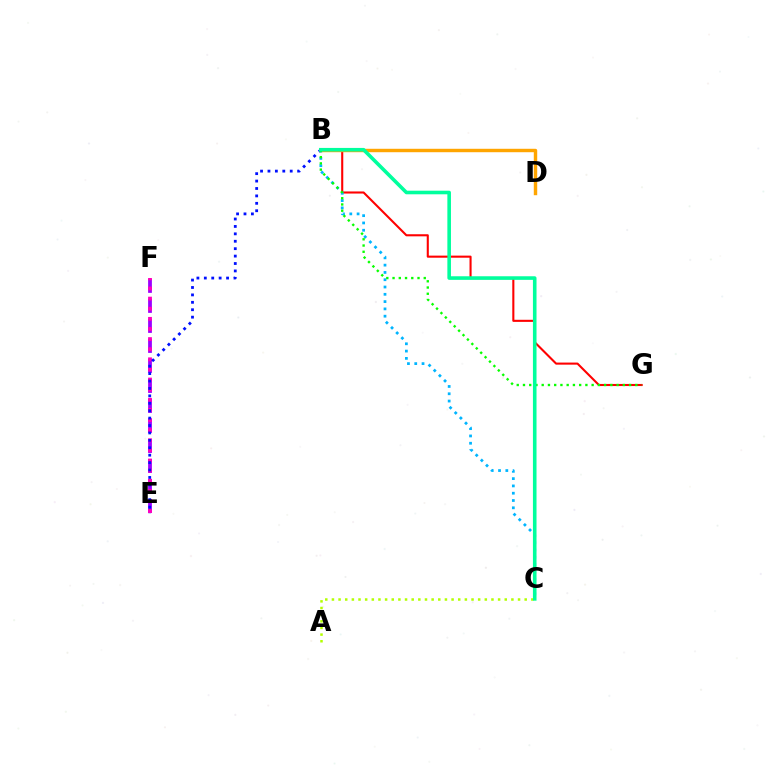{('E', 'F'): [{'color': '#9b00ff', 'line_style': 'dashed', 'thickness': 2.72}, {'color': '#ff00bd', 'line_style': 'dotted', 'thickness': 2.75}], ('B', 'G'): [{'color': '#ff0000', 'line_style': 'solid', 'thickness': 1.51}, {'color': '#08ff00', 'line_style': 'dotted', 'thickness': 1.7}], ('A', 'C'): [{'color': '#b3ff00', 'line_style': 'dotted', 'thickness': 1.81}], ('B', 'C'): [{'color': '#00b5ff', 'line_style': 'dotted', 'thickness': 1.98}, {'color': '#00ff9d', 'line_style': 'solid', 'thickness': 2.59}], ('B', 'E'): [{'color': '#0010ff', 'line_style': 'dotted', 'thickness': 2.02}], ('B', 'D'): [{'color': '#ffa500', 'line_style': 'solid', 'thickness': 2.46}]}